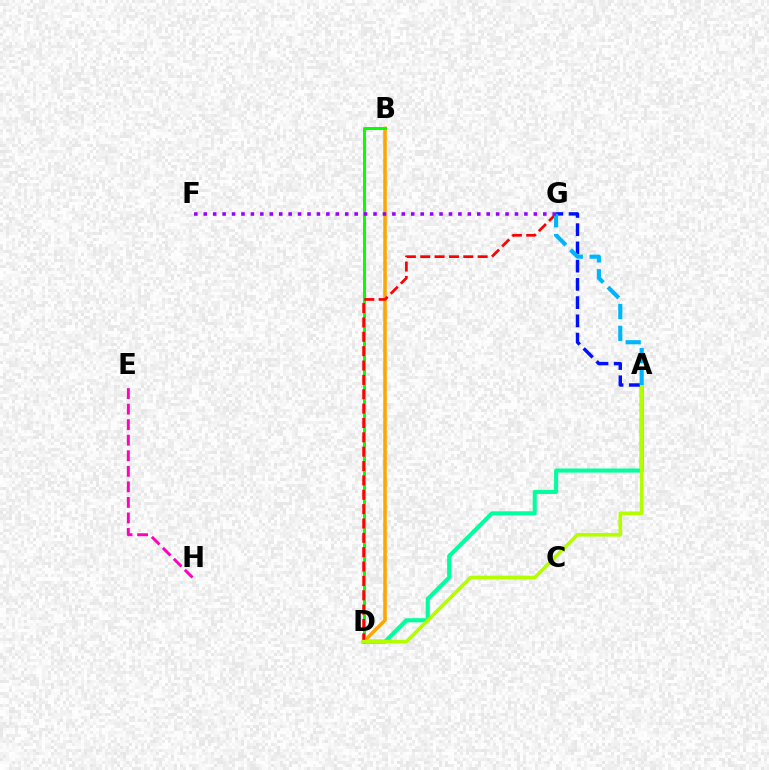{('B', 'D'): [{'color': '#ffa500', 'line_style': 'solid', 'thickness': 2.53}, {'color': '#08ff00', 'line_style': 'solid', 'thickness': 2.17}], ('A', 'D'): [{'color': '#00ff9d', 'line_style': 'solid', 'thickness': 2.94}, {'color': '#b3ff00', 'line_style': 'solid', 'thickness': 2.65}], ('A', 'G'): [{'color': '#0010ff', 'line_style': 'dashed', 'thickness': 2.48}, {'color': '#00b5ff', 'line_style': 'dashed', 'thickness': 2.96}], ('E', 'H'): [{'color': '#ff00bd', 'line_style': 'dashed', 'thickness': 2.11}], ('D', 'G'): [{'color': '#ff0000', 'line_style': 'dashed', 'thickness': 1.95}], ('F', 'G'): [{'color': '#9b00ff', 'line_style': 'dotted', 'thickness': 2.56}]}